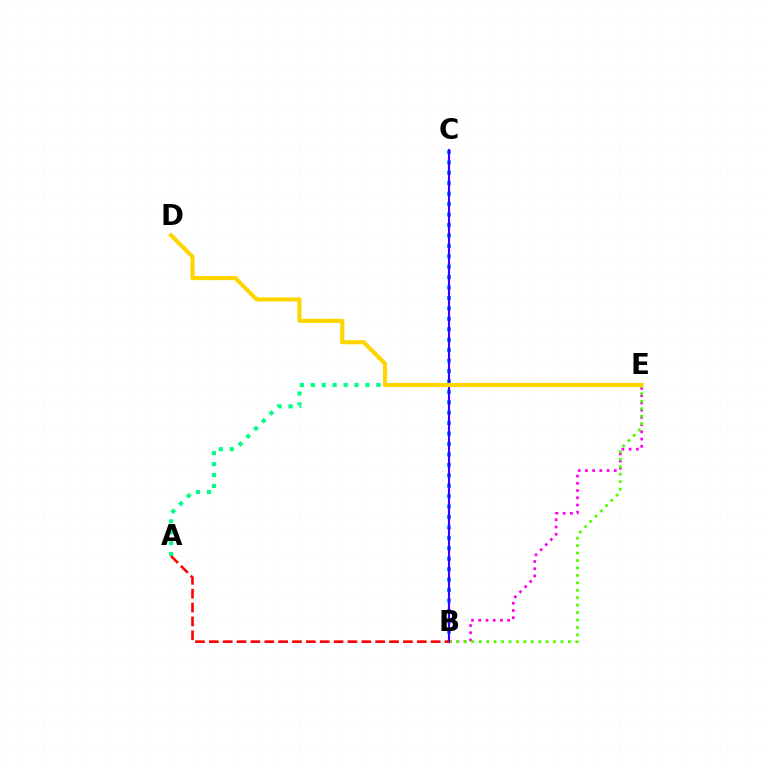{('B', 'E'): [{'color': '#ff00ed', 'line_style': 'dotted', 'thickness': 1.96}, {'color': '#4fff00', 'line_style': 'dotted', 'thickness': 2.02}], ('B', 'C'): [{'color': '#009eff', 'line_style': 'dotted', 'thickness': 2.83}, {'color': '#3700ff', 'line_style': 'solid', 'thickness': 1.55}], ('A', 'E'): [{'color': '#00ff86', 'line_style': 'dotted', 'thickness': 2.97}], ('D', 'E'): [{'color': '#ffd500', 'line_style': 'solid', 'thickness': 2.98}], ('A', 'B'): [{'color': '#ff0000', 'line_style': 'dashed', 'thickness': 1.88}]}